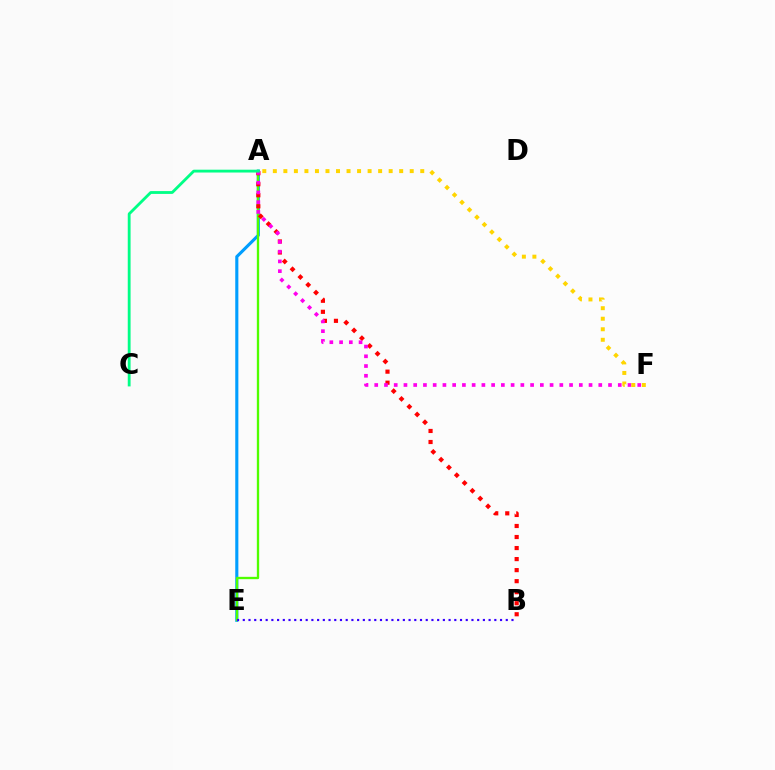{('A', 'E'): [{'color': '#009eff', 'line_style': 'solid', 'thickness': 2.24}, {'color': '#4fff00', 'line_style': 'solid', 'thickness': 1.67}], ('A', 'B'): [{'color': '#ff0000', 'line_style': 'dotted', 'thickness': 3.0}], ('B', 'E'): [{'color': '#3700ff', 'line_style': 'dotted', 'thickness': 1.55}], ('A', 'F'): [{'color': '#ff00ed', 'line_style': 'dotted', 'thickness': 2.65}, {'color': '#ffd500', 'line_style': 'dotted', 'thickness': 2.86}], ('A', 'C'): [{'color': '#00ff86', 'line_style': 'solid', 'thickness': 2.04}]}